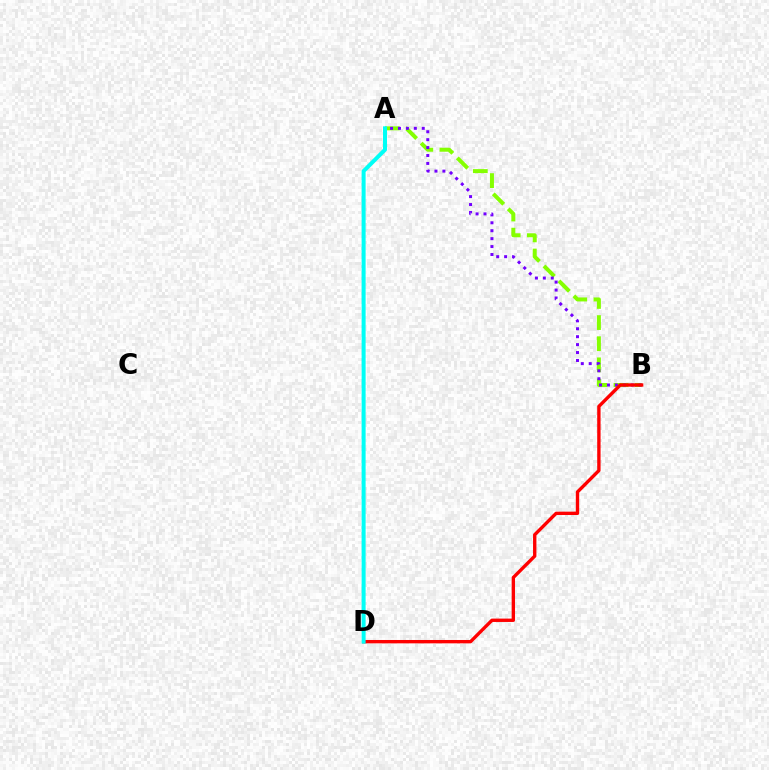{('A', 'B'): [{'color': '#84ff00', 'line_style': 'dashed', 'thickness': 2.87}, {'color': '#7200ff', 'line_style': 'dotted', 'thickness': 2.15}], ('B', 'D'): [{'color': '#ff0000', 'line_style': 'solid', 'thickness': 2.42}], ('A', 'D'): [{'color': '#00fff6', 'line_style': 'solid', 'thickness': 2.88}]}